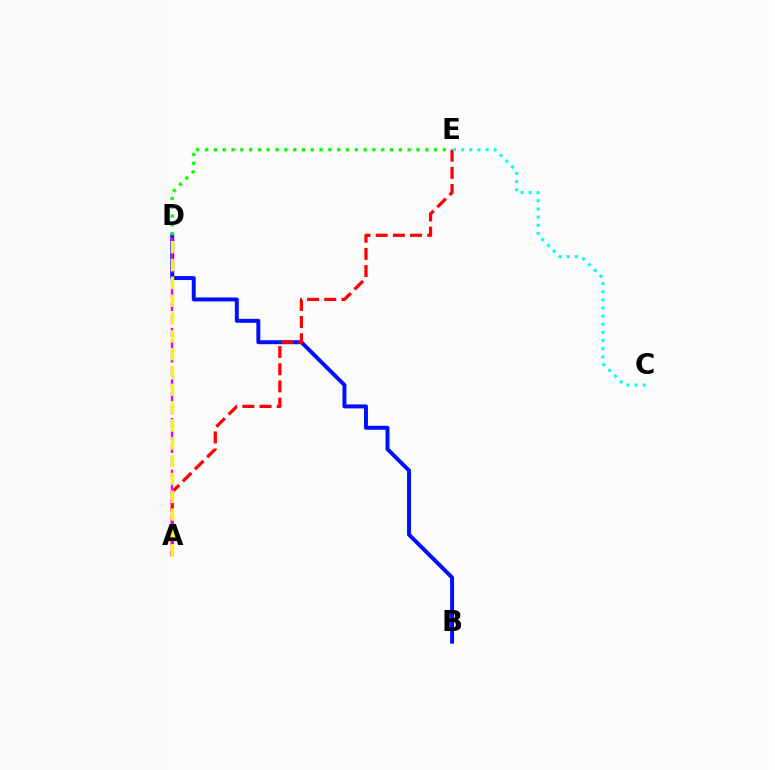{('B', 'D'): [{'color': '#0010ff', 'line_style': 'solid', 'thickness': 2.84}], ('D', 'E'): [{'color': '#08ff00', 'line_style': 'dotted', 'thickness': 2.39}], ('A', 'E'): [{'color': '#ff0000', 'line_style': 'dashed', 'thickness': 2.33}], ('A', 'D'): [{'color': '#ee00ff', 'line_style': 'dashed', 'thickness': 1.75}, {'color': '#fcf500', 'line_style': 'dashed', 'thickness': 2.42}], ('C', 'E'): [{'color': '#00fff6', 'line_style': 'dotted', 'thickness': 2.21}]}